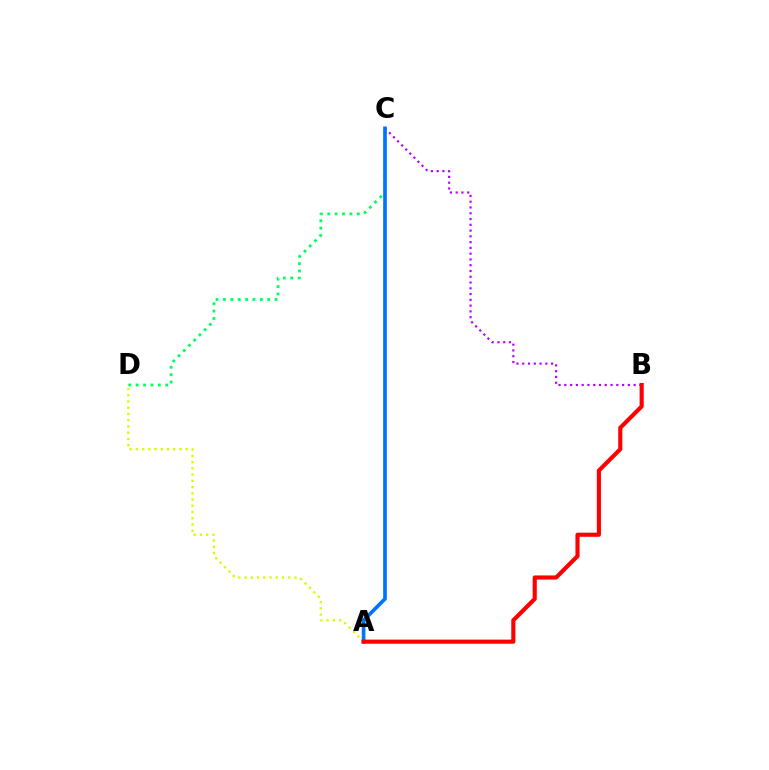{('B', 'C'): [{'color': '#b900ff', 'line_style': 'dotted', 'thickness': 1.57}], ('C', 'D'): [{'color': '#00ff5c', 'line_style': 'dotted', 'thickness': 2.01}], ('A', 'D'): [{'color': '#d1ff00', 'line_style': 'dotted', 'thickness': 1.69}], ('A', 'C'): [{'color': '#0074ff', 'line_style': 'solid', 'thickness': 2.64}], ('A', 'B'): [{'color': '#ff0000', 'line_style': 'solid', 'thickness': 2.97}]}